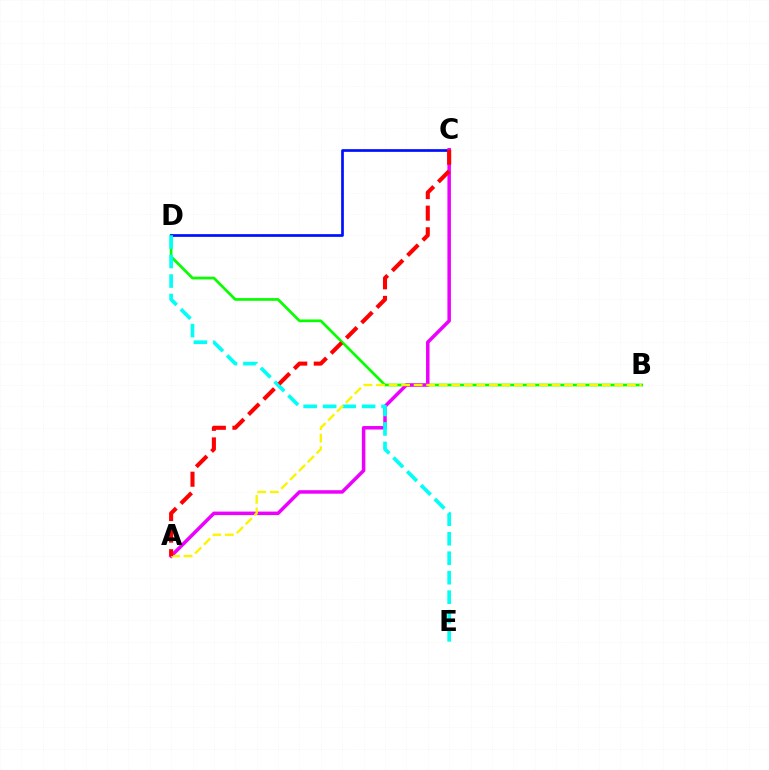{('B', 'D'): [{'color': '#08ff00', 'line_style': 'solid', 'thickness': 1.96}], ('C', 'D'): [{'color': '#0010ff', 'line_style': 'solid', 'thickness': 1.95}], ('A', 'C'): [{'color': '#ee00ff', 'line_style': 'solid', 'thickness': 2.52}, {'color': '#ff0000', 'line_style': 'dashed', 'thickness': 2.93}], ('D', 'E'): [{'color': '#00fff6', 'line_style': 'dashed', 'thickness': 2.65}], ('A', 'B'): [{'color': '#fcf500', 'line_style': 'dashed', 'thickness': 1.7}]}